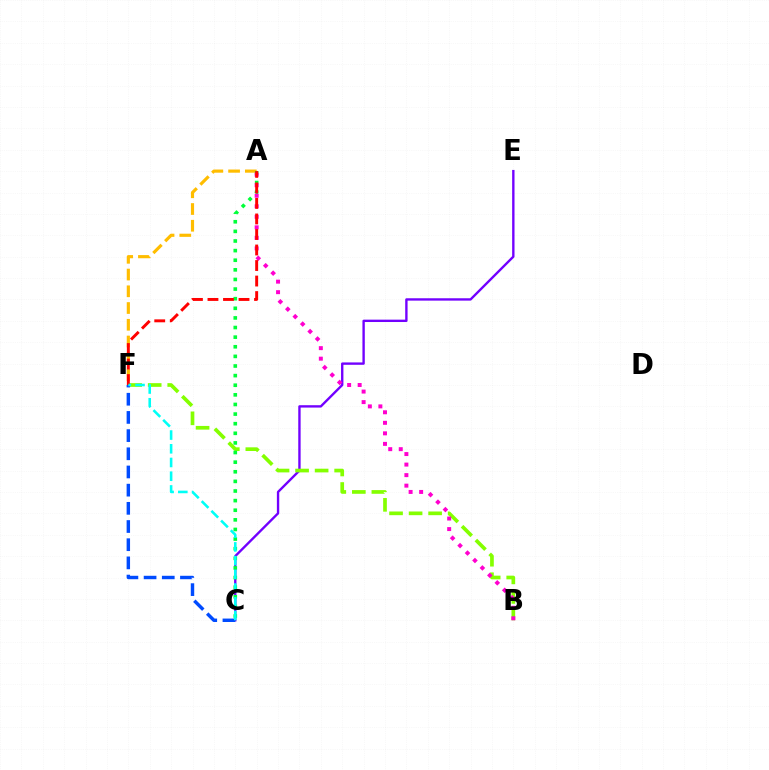{('C', 'E'): [{'color': '#7200ff', 'line_style': 'solid', 'thickness': 1.71}], ('A', 'F'): [{'color': '#ffbd00', 'line_style': 'dashed', 'thickness': 2.27}, {'color': '#ff0000', 'line_style': 'dashed', 'thickness': 2.11}], ('B', 'F'): [{'color': '#84ff00', 'line_style': 'dashed', 'thickness': 2.65}], ('C', 'F'): [{'color': '#004bff', 'line_style': 'dashed', 'thickness': 2.47}, {'color': '#00fff6', 'line_style': 'dashed', 'thickness': 1.86}], ('A', 'C'): [{'color': '#00ff39', 'line_style': 'dotted', 'thickness': 2.61}], ('A', 'B'): [{'color': '#ff00cf', 'line_style': 'dotted', 'thickness': 2.86}]}